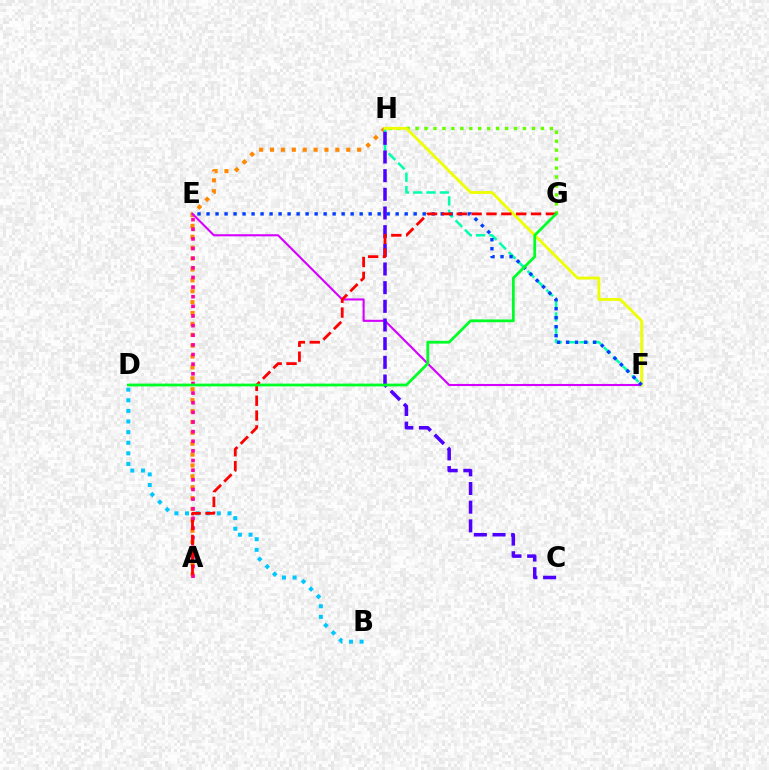{('G', 'H'): [{'color': '#66ff00', 'line_style': 'dotted', 'thickness': 2.43}], ('A', 'H'): [{'color': '#ff8800', 'line_style': 'dotted', 'thickness': 2.96}], ('B', 'D'): [{'color': '#00c7ff', 'line_style': 'dotted', 'thickness': 2.88}], ('F', 'H'): [{'color': '#00ffaf', 'line_style': 'dashed', 'thickness': 1.81}, {'color': '#eeff00', 'line_style': 'solid', 'thickness': 2.02}], ('E', 'F'): [{'color': '#d600ff', 'line_style': 'solid', 'thickness': 1.51}, {'color': '#003fff', 'line_style': 'dotted', 'thickness': 2.45}], ('A', 'E'): [{'color': '#ff00a0', 'line_style': 'dotted', 'thickness': 2.62}], ('C', 'H'): [{'color': '#4f00ff', 'line_style': 'dashed', 'thickness': 2.54}], ('A', 'G'): [{'color': '#ff0000', 'line_style': 'dashed', 'thickness': 2.02}], ('D', 'G'): [{'color': '#00ff27', 'line_style': 'solid', 'thickness': 2.0}]}